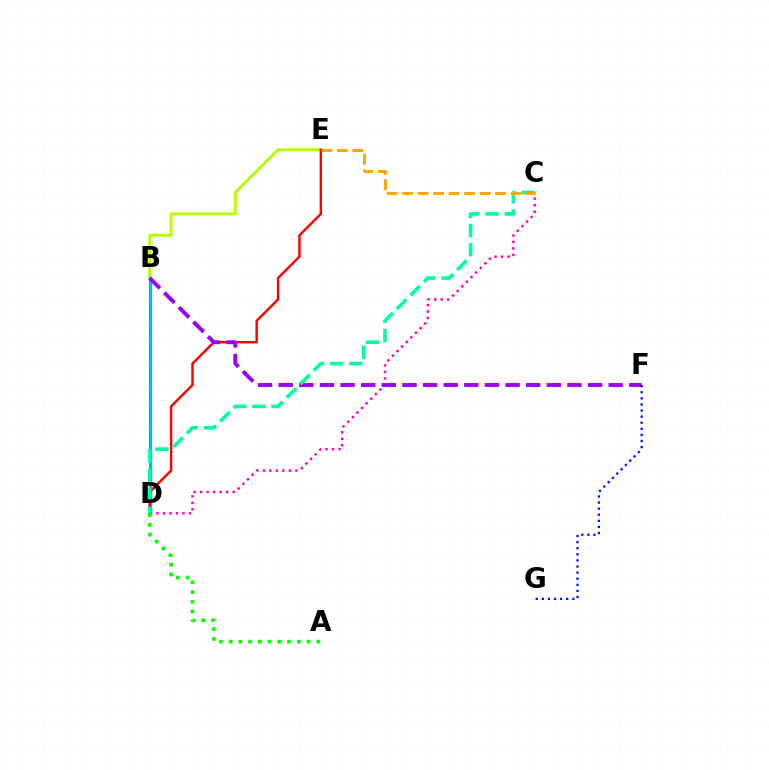{('B', 'E'): [{'color': '#b3ff00', 'line_style': 'solid', 'thickness': 2.1}], ('B', 'D'): [{'color': '#00b5ff', 'line_style': 'solid', 'thickness': 2.37}], ('D', 'E'): [{'color': '#ff0000', 'line_style': 'solid', 'thickness': 1.75}], ('C', 'D'): [{'color': '#ff00bd', 'line_style': 'dotted', 'thickness': 1.77}, {'color': '#00ff9d', 'line_style': 'dashed', 'thickness': 2.6}], ('B', 'F'): [{'color': '#9b00ff', 'line_style': 'dashed', 'thickness': 2.8}], ('A', 'D'): [{'color': '#08ff00', 'line_style': 'dotted', 'thickness': 2.65}], ('F', 'G'): [{'color': '#0010ff', 'line_style': 'dotted', 'thickness': 1.66}], ('C', 'E'): [{'color': '#ffa500', 'line_style': 'dashed', 'thickness': 2.1}]}